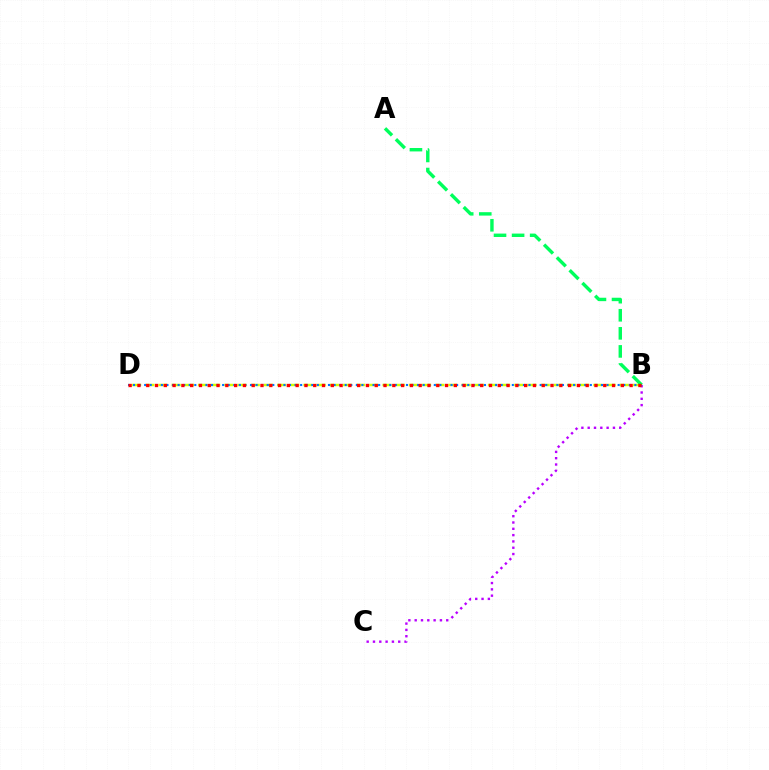{('B', 'D'): [{'color': '#d1ff00', 'line_style': 'dashed', 'thickness': 1.79}, {'color': '#0074ff', 'line_style': 'dotted', 'thickness': 1.51}, {'color': '#ff0000', 'line_style': 'dotted', 'thickness': 2.39}], ('B', 'C'): [{'color': '#b900ff', 'line_style': 'dotted', 'thickness': 1.71}], ('A', 'B'): [{'color': '#00ff5c', 'line_style': 'dashed', 'thickness': 2.46}]}